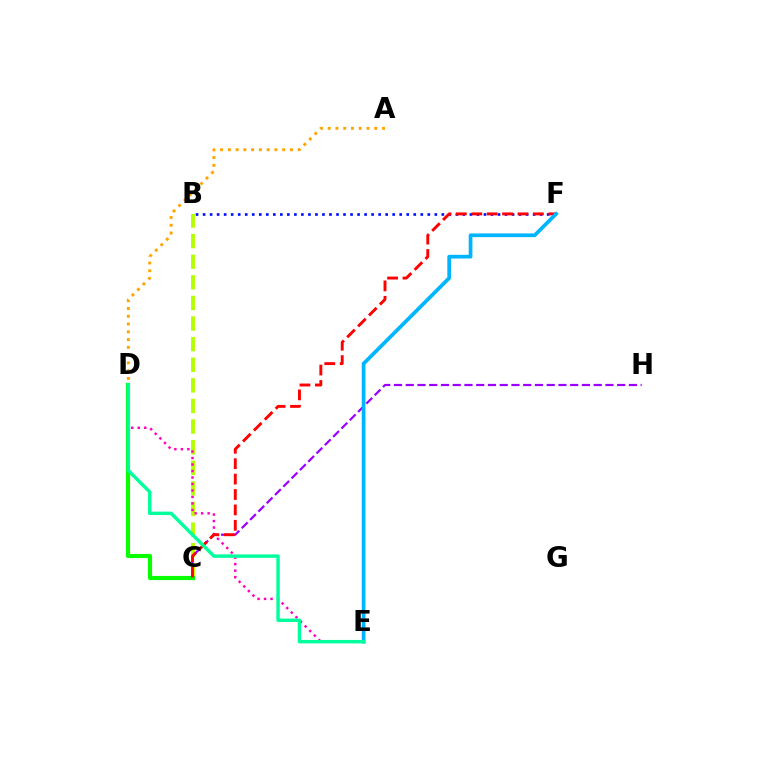{('C', 'H'): [{'color': '#9b00ff', 'line_style': 'dashed', 'thickness': 1.6}], ('A', 'D'): [{'color': '#ffa500', 'line_style': 'dotted', 'thickness': 2.11}], ('B', 'C'): [{'color': '#b3ff00', 'line_style': 'dashed', 'thickness': 2.8}], ('B', 'F'): [{'color': '#0010ff', 'line_style': 'dotted', 'thickness': 1.91}], ('D', 'E'): [{'color': '#ff00bd', 'line_style': 'dotted', 'thickness': 1.76}, {'color': '#00ff9d', 'line_style': 'solid', 'thickness': 2.48}], ('C', 'D'): [{'color': '#08ff00', 'line_style': 'solid', 'thickness': 2.98}], ('C', 'F'): [{'color': '#ff0000', 'line_style': 'dashed', 'thickness': 2.09}], ('E', 'F'): [{'color': '#00b5ff', 'line_style': 'solid', 'thickness': 2.67}]}